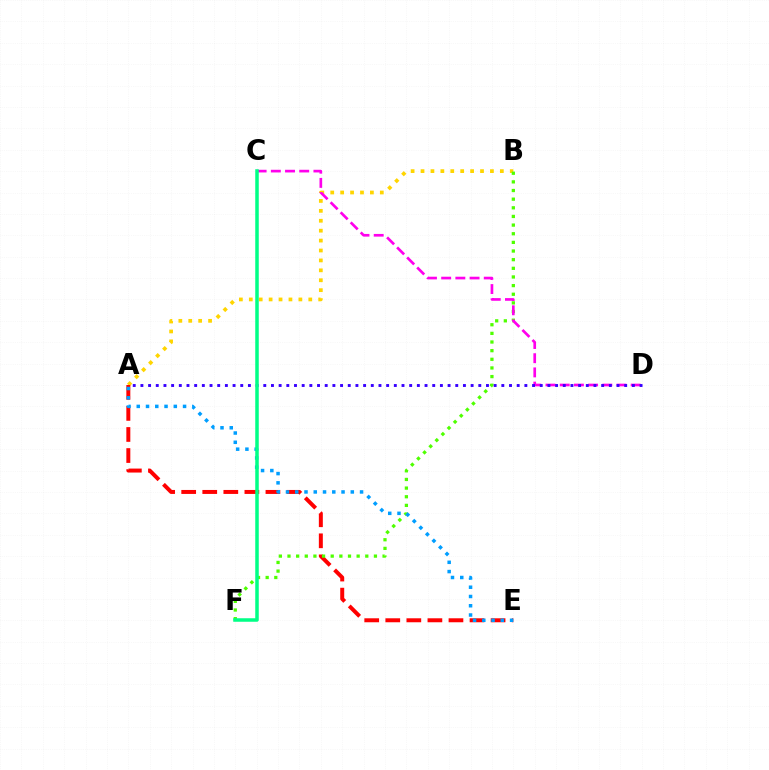{('A', 'B'): [{'color': '#ffd500', 'line_style': 'dotted', 'thickness': 2.69}], ('A', 'E'): [{'color': '#ff0000', 'line_style': 'dashed', 'thickness': 2.86}, {'color': '#009eff', 'line_style': 'dotted', 'thickness': 2.52}], ('B', 'F'): [{'color': '#4fff00', 'line_style': 'dotted', 'thickness': 2.35}], ('C', 'D'): [{'color': '#ff00ed', 'line_style': 'dashed', 'thickness': 1.93}], ('A', 'D'): [{'color': '#3700ff', 'line_style': 'dotted', 'thickness': 2.09}], ('C', 'F'): [{'color': '#00ff86', 'line_style': 'solid', 'thickness': 2.53}]}